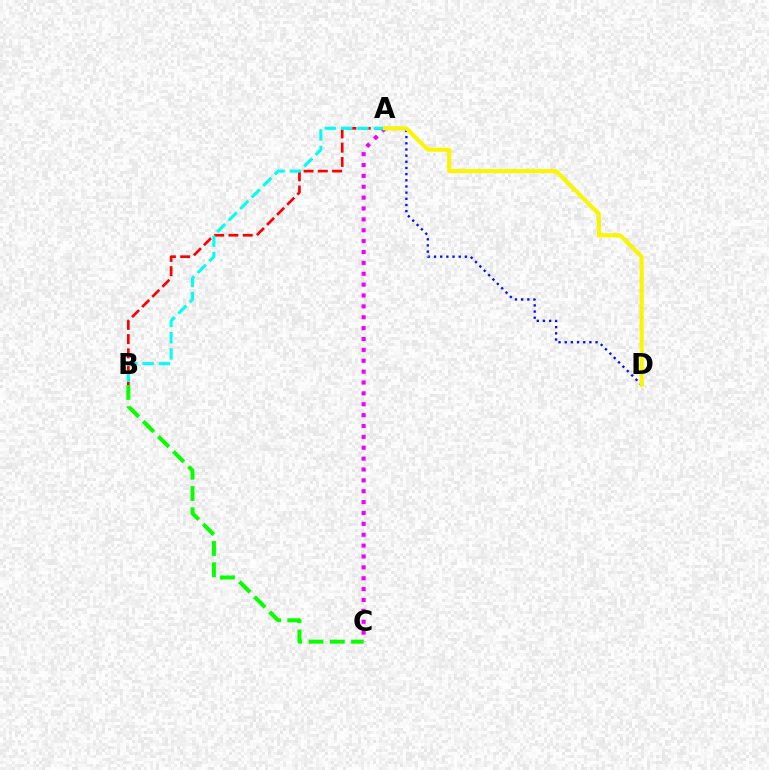{('A', 'B'): [{'color': '#ff0000', 'line_style': 'dashed', 'thickness': 1.94}, {'color': '#00fff6', 'line_style': 'dashed', 'thickness': 2.21}], ('A', 'C'): [{'color': '#ee00ff', 'line_style': 'dotted', 'thickness': 2.95}], ('B', 'C'): [{'color': '#08ff00', 'line_style': 'dashed', 'thickness': 2.89}], ('A', 'D'): [{'color': '#0010ff', 'line_style': 'dotted', 'thickness': 1.68}, {'color': '#fcf500', 'line_style': 'solid', 'thickness': 2.93}]}